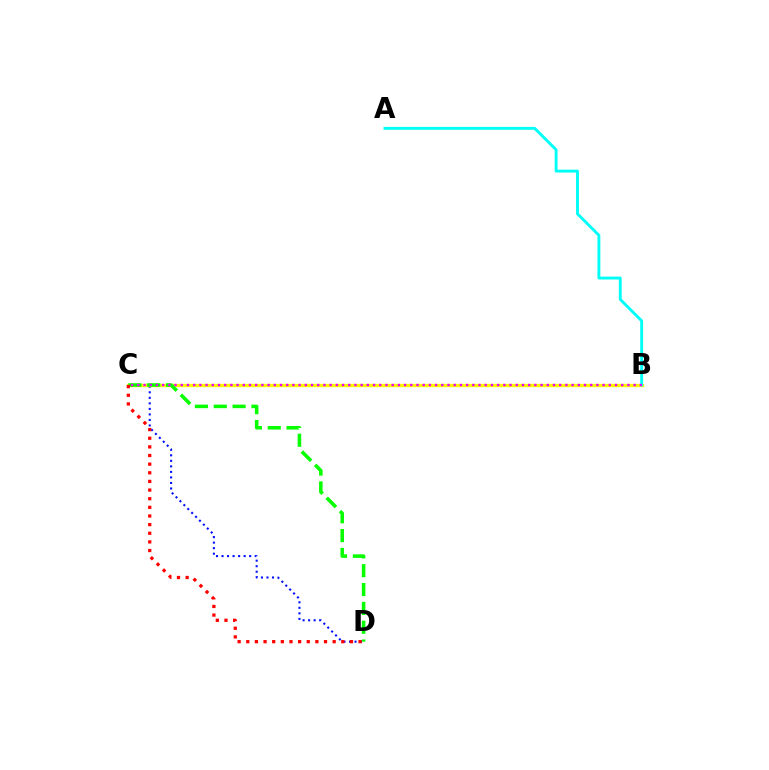{('C', 'D'): [{'color': '#0010ff', 'line_style': 'dotted', 'thickness': 1.5}, {'color': '#08ff00', 'line_style': 'dashed', 'thickness': 2.56}, {'color': '#ff0000', 'line_style': 'dotted', 'thickness': 2.35}], ('B', 'C'): [{'color': '#fcf500', 'line_style': 'solid', 'thickness': 2.43}, {'color': '#ee00ff', 'line_style': 'dotted', 'thickness': 1.69}], ('A', 'B'): [{'color': '#00fff6', 'line_style': 'solid', 'thickness': 2.09}]}